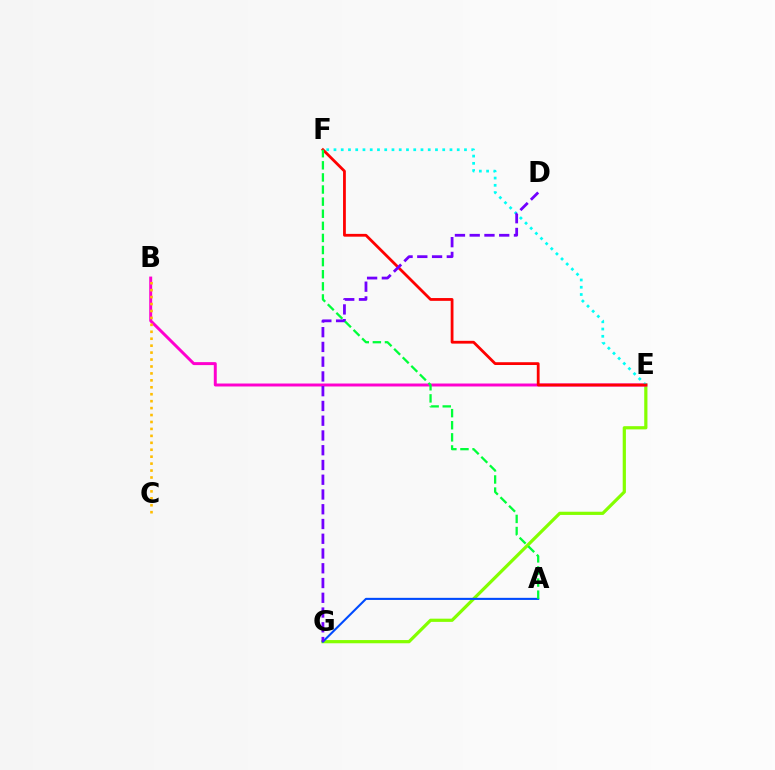{('E', 'G'): [{'color': '#84ff00', 'line_style': 'solid', 'thickness': 2.31}], ('B', 'E'): [{'color': '#ff00cf', 'line_style': 'solid', 'thickness': 2.13}], ('B', 'C'): [{'color': '#ffbd00', 'line_style': 'dotted', 'thickness': 1.89}], ('E', 'F'): [{'color': '#00fff6', 'line_style': 'dotted', 'thickness': 1.97}, {'color': '#ff0000', 'line_style': 'solid', 'thickness': 2.01}], ('A', 'G'): [{'color': '#004bff', 'line_style': 'solid', 'thickness': 1.51}], ('D', 'G'): [{'color': '#7200ff', 'line_style': 'dashed', 'thickness': 2.0}], ('A', 'F'): [{'color': '#00ff39', 'line_style': 'dashed', 'thickness': 1.64}]}